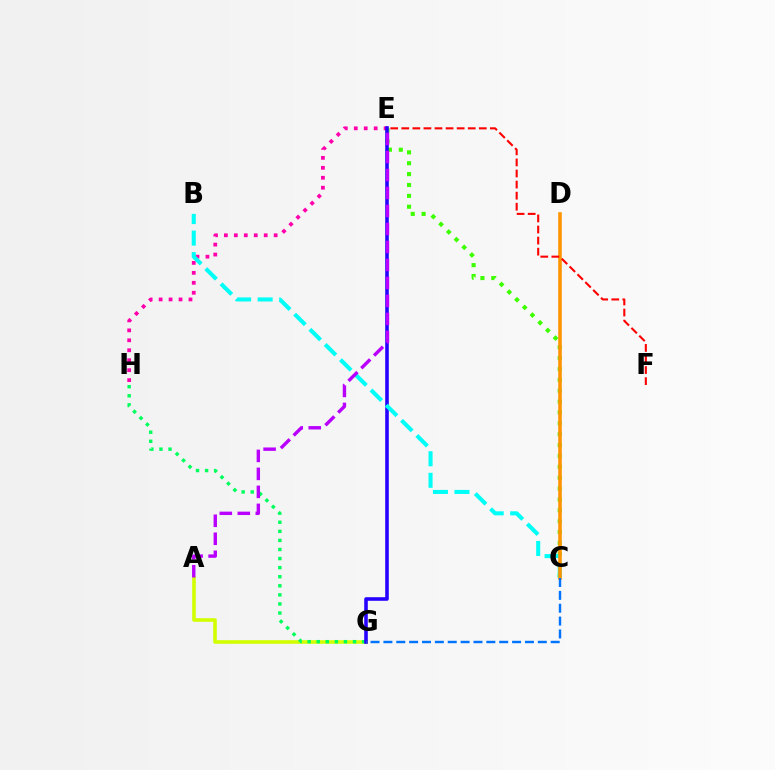{('C', 'E'): [{'color': '#3dff00', 'line_style': 'dotted', 'thickness': 2.95}], ('A', 'G'): [{'color': '#d1ff00', 'line_style': 'solid', 'thickness': 2.59}], ('E', 'H'): [{'color': '#ff00ac', 'line_style': 'dotted', 'thickness': 2.7}], ('G', 'H'): [{'color': '#00ff5c', 'line_style': 'dotted', 'thickness': 2.47}], ('E', 'G'): [{'color': '#2500ff', 'line_style': 'solid', 'thickness': 2.58}], ('B', 'C'): [{'color': '#00fff6', 'line_style': 'dashed', 'thickness': 2.92}], ('A', 'E'): [{'color': '#b900ff', 'line_style': 'dashed', 'thickness': 2.44}], ('C', 'D'): [{'color': '#ff9400', 'line_style': 'solid', 'thickness': 2.56}], ('C', 'G'): [{'color': '#0074ff', 'line_style': 'dashed', 'thickness': 1.75}], ('E', 'F'): [{'color': '#ff0000', 'line_style': 'dashed', 'thickness': 1.5}]}